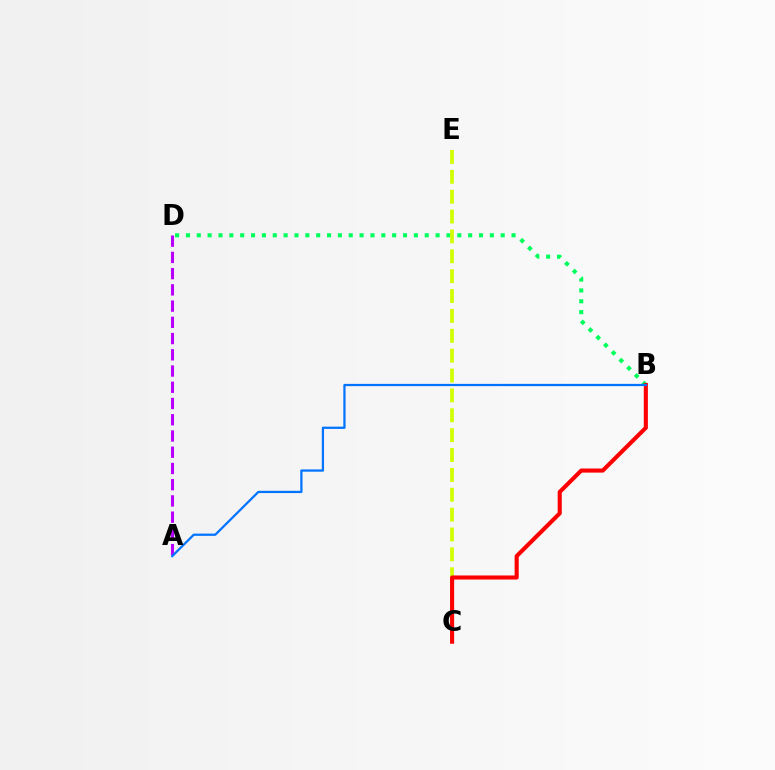{('B', 'D'): [{'color': '#00ff5c', 'line_style': 'dotted', 'thickness': 2.95}], ('C', 'E'): [{'color': '#d1ff00', 'line_style': 'dashed', 'thickness': 2.7}], ('A', 'D'): [{'color': '#b900ff', 'line_style': 'dashed', 'thickness': 2.21}], ('B', 'C'): [{'color': '#ff0000', 'line_style': 'solid', 'thickness': 2.95}], ('A', 'B'): [{'color': '#0074ff', 'line_style': 'solid', 'thickness': 1.62}]}